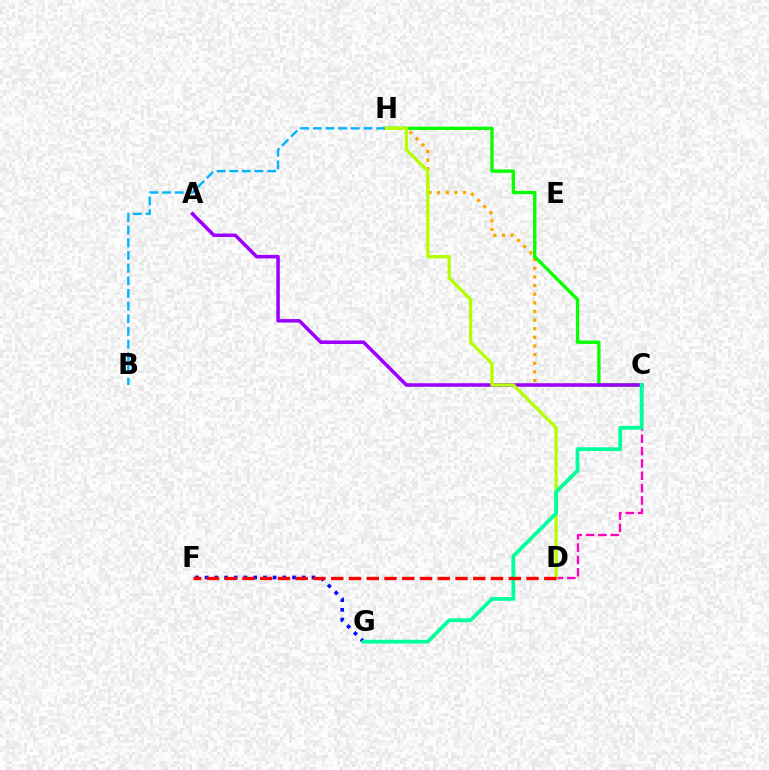{('C', 'H'): [{'color': '#ffa500', 'line_style': 'dotted', 'thickness': 2.35}, {'color': '#08ff00', 'line_style': 'solid', 'thickness': 2.39}], ('F', 'G'): [{'color': '#0010ff', 'line_style': 'dotted', 'thickness': 2.64}], ('C', 'D'): [{'color': '#ff00bd', 'line_style': 'dashed', 'thickness': 1.68}], ('A', 'C'): [{'color': '#9b00ff', 'line_style': 'solid', 'thickness': 2.53}], ('D', 'H'): [{'color': '#b3ff00', 'line_style': 'solid', 'thickness': 2.35}], ('C', 'G'): [{'color': '#00ff9d', 'line_style': 'solid', 'thickness': 2.72}], ('B', 'H'): [{'color': '#00b5ff', 'line_style': 'dashed', 'thickness': 1.72}], ('D', 'F'): [{'color': '#ff0000', 'line_style': 'dashed', 'thickness': 2.41}]}